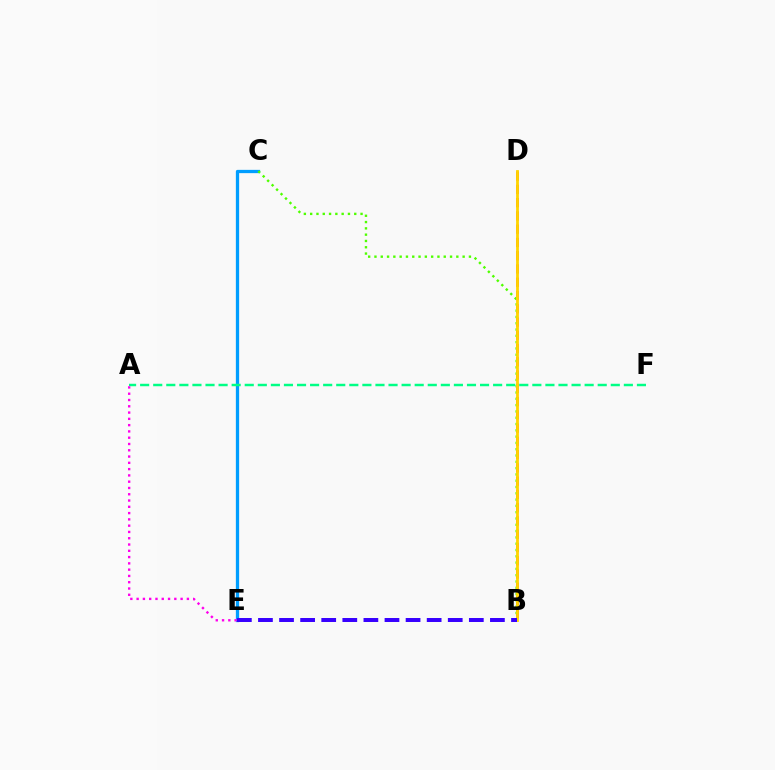{('C', 'E'): [{'color': '#009eff', 'line_style': 'solid', 'thickness': 2.36}], ('B', 'D'): [{'color': '#ff0000', 'line_style': 'dashed', 'thickness': 1.8}, {'color': '#ffd500', 'line_style': 'solid', 'thickness': 2.02}], ('B', 'C'): [{'color': '#4fff00', 'line_style': 'dotted', 'thickness': 1.71}], ('A', 'F'): [{'color': '#00ff86', 'line_style': 'dashed', 'thickness': 1.78}], ('A', 'E'): [{'color': '#ff00ed', 'line_style': 'dotted', 'thickness': 1.71}], ('B', 'E'): [{'color': '#3700ff', 'line_style': 'dashed', 'thickness': 2.86}]}